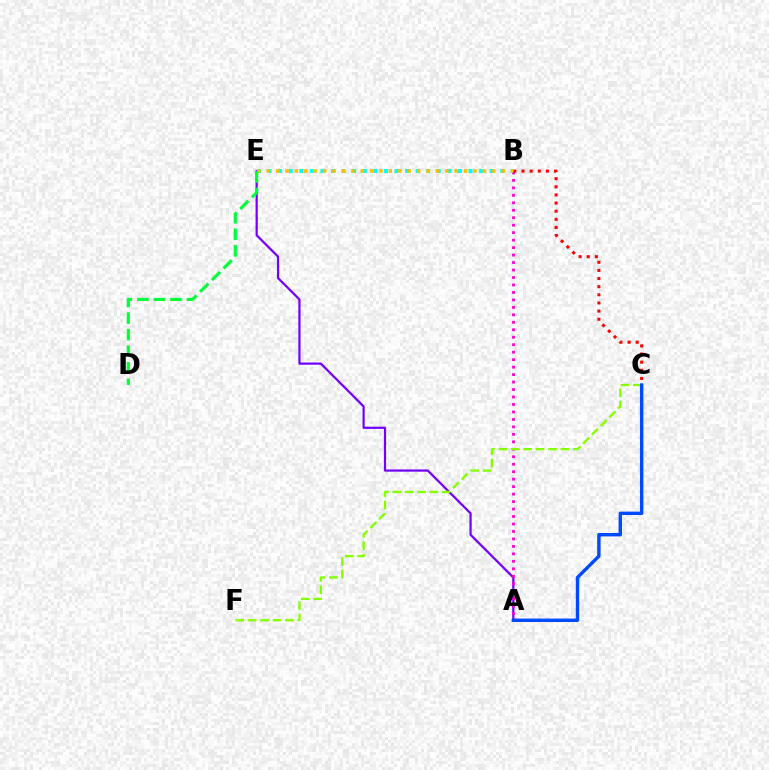{('A', 'E'): [{'color': '#7200ff', 'line_style': 'solid', 'thickness': 1.6}], ('A', 'B'): [{'color': '#ff00cf', 'line_style': 'dotted', 'thickness': 2.03}], ('B', 'C'): [{'color': '#ff0000', 'line_style': 'dotted', 'thickness': 2.21}], ('B', 'E'): [{'color': '#00fff6', 'line_style': 'dotted', 'thickness': 2.87}, {'color': '#ffbd00', 'line_style': 'dotted', 'thickness': 2.55}], ('C', 'F'): [{'color': '#84ff00', 'line_style': 'dashed', 'thickness': 1.68}], ('A', 'C'): [{'color': '#004bff', 'line_style': 'solid', 'thickness': 2.46}], ('D', 'E'): [{'color': '#00ff39', 'line_style': 'dashed', 'thickness': 2.25}]}